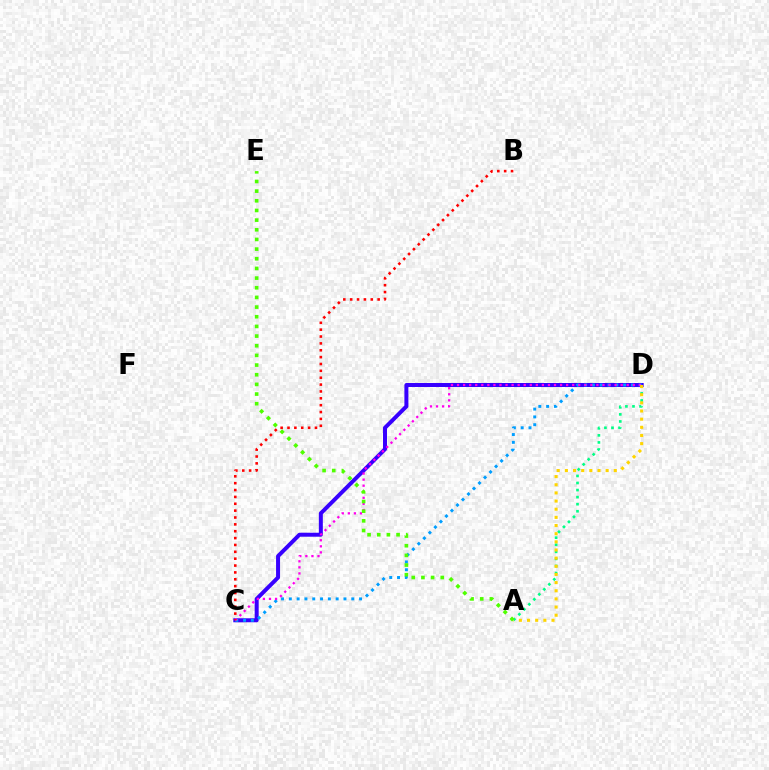{('C', 'D'): [{'color': '#3700ff', 'line_style': 'solid', 'thickness': 2.87}, {'color': '#009eff', 'line_style': 'dotted', 'thickness': 2.12}, {'color': '#ff00ed', 'line_style': 'dotted', 'thickness': 1.65}], ('A', 'D'): [{'color': '#00ff86', 'line_style': 'dotted', 'thickness': 1.92}, {'color': '#ffd500', 'line_style': 'dotted', 'thickness': 2.22}], ('B', 'C'): [{'color': '#ff0000', 'line_style': 'dotted', 'thickness': 1.87}], ('A', 'E'): [{'color': '#4fff00', 'line_style': 'dotted', 'thickness': 2.63}]}